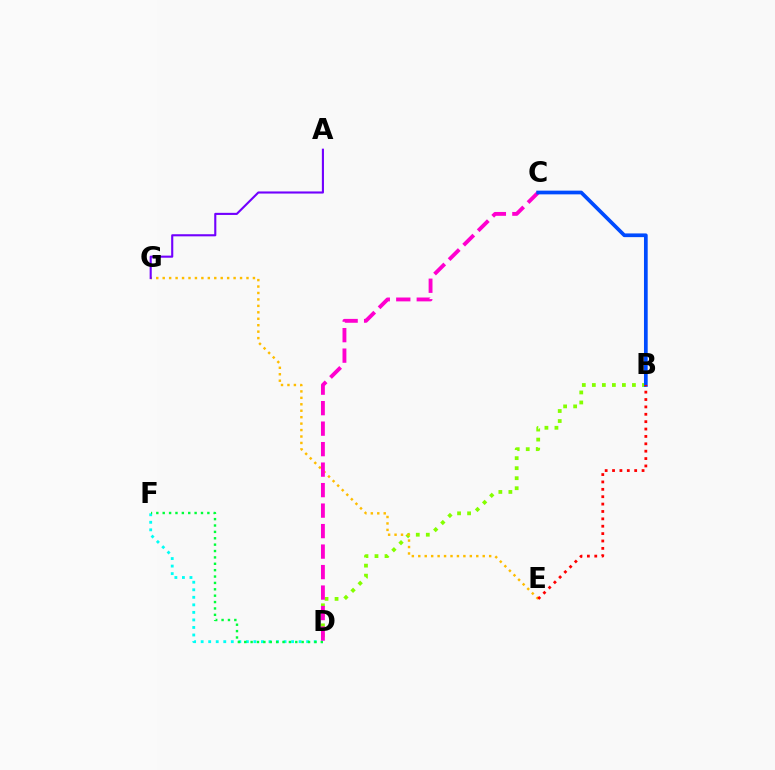{('B', 'D'): [{'color': '#84ff00', 'line_style': 'dotted', 'thickness': 2.72}], ('D', 'F'): [{'color': '#00fff6', 'line_style': 'dotted', 'thickness': 2.05}, {'color': '#00ff39', 'line_style': 'dotted', 'thickness': 1.73}], ('E', 'G'): [{'color': '#ffbd00', 'line_style': 'dotted', 'thickness': 1.75}], ('C', 'D'): [{'color': '#ff00cf', 'line_style': 'dashed', 'thickness': 2.78}], ('B', 'C'): [{'color': '#004bff', 'line_style': 'solid', 'thickness': 2.67}], ('B', 'E'): [{'color': '#ff0000', 'line_style': 'dotted', 'thickness': 2.01}], ('A', 'G'): [{'color': '#7200ff', 'line_style': 'solid', 'thickness': 1.52}]}